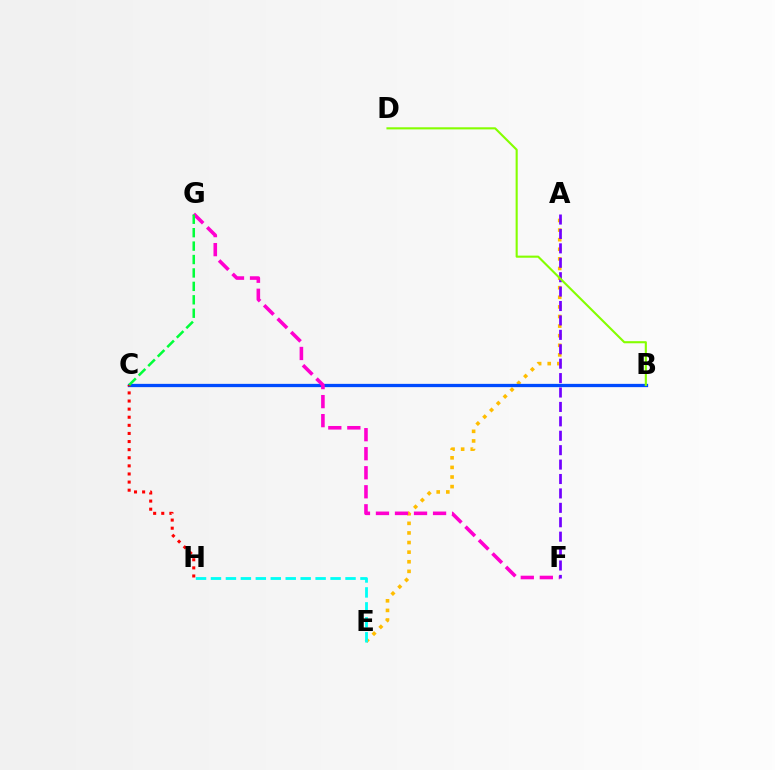{('A', 'E'): [{'color': '#ffbd00', 'line_style': 'dotted', 'thickness': 2.61}], ('B', 'C'): [{'color': '#004bff', 'line_style': 'solid', 'thickness': 2.36}], ('C', 'H'): [{'color': '#ff0000', 'line_style': 'dotted', 'thickness': 2.2}], ('F', 'G'): [{'color': '#ff00cf', 'line_style': 'dashed', 'thickness': 2.59}], ('C', 'G'): [{'color': '#00ff39', 'line_style': 'dashed', 'thickness': 1.82}], ('E', 'H'): [{'color': '#00fff6', 'line_style': 'dashed', 'thickness': 2.03}], ('A', 'F'): [{'color': '#7200ff', 'line_style': 'dashed', 'thickness': 1.96}], ('B', 'D'): [{'color': '#84ff00', 'line_style': 'solid', 'thickness': 1.52}]}